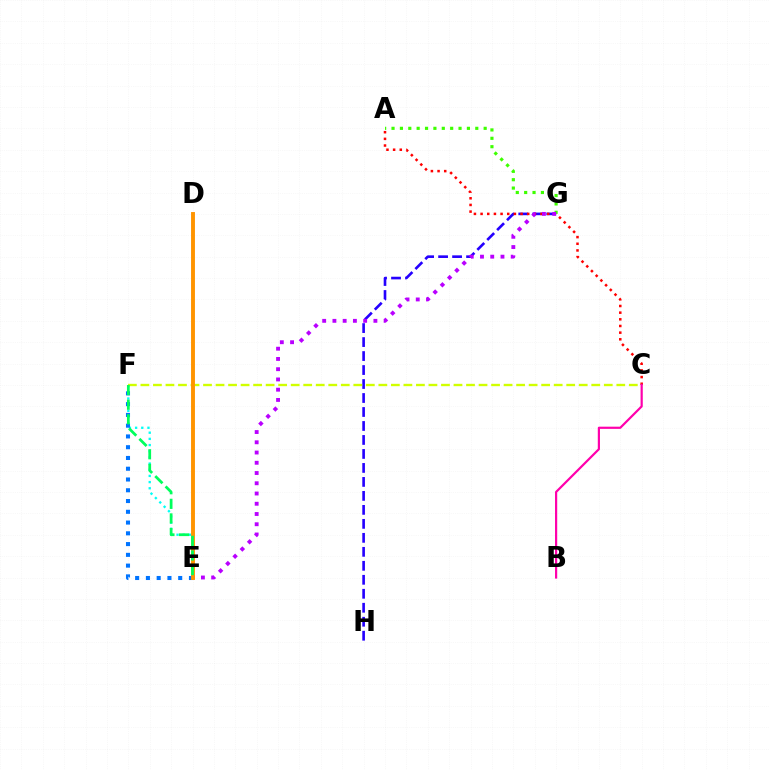{('E', 'F'): [{'color': '#00fff6', 'line_style': 'dotted', 'thickness': 1.68}, {'color': '#0074ff', 'line_style': 'dotted', 'thickness': 2.92}, {'color': '#00ff5c', 'line_style': 'dashed', 'thickness': 1.98}], ('G', 'H'): [{'color': '#2500ff', 'line_style': 'dashed', 'thickness': 1.9}], ('A', 'C'): [{'color': '#ff0000', 'line_style': 'dotted', 'thickness': 1.81}], ('A', 'G'): [{'color': '#3dff00', 'line_style': 'dotted', 'thickness': 2.28}], ('E', 'G'): [{'color': '#b900ff', 'line_style': 'dotted', 'thickness': 2.78}], ('C', 'F'): [{'color': '#d1ff00', 'line_style': 'dashed', 'thickness': 1.7}], ('D', 'E'): [{'color': '#ff9400', 'line_style': 'solid', 'thickness': 2.8}], ('B', 'C'): [{'color': '#ff00ac', 'line_style': 'solid', 'thickness': 1.58}]}